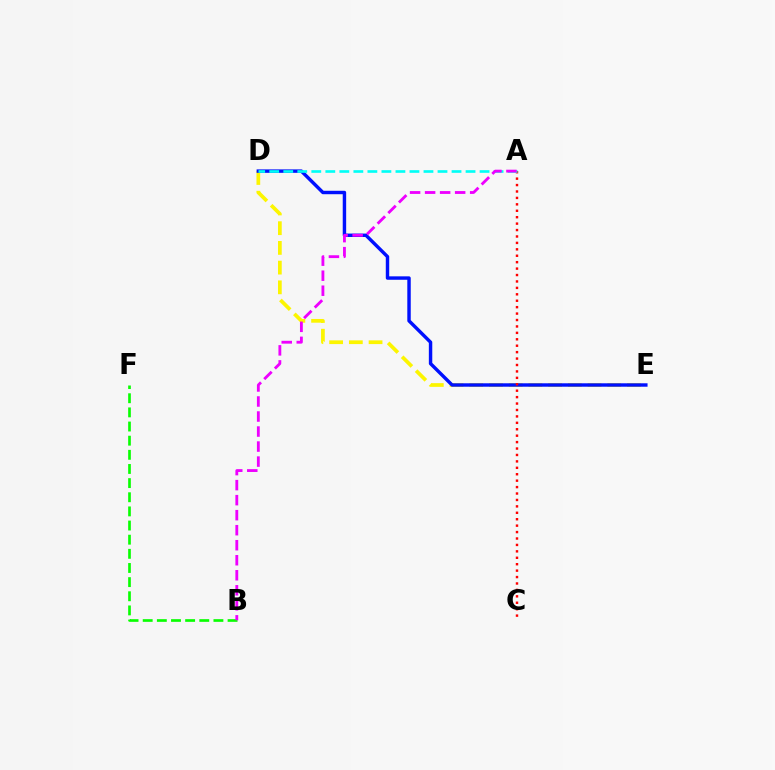{('D', 'E'): [{'color': '#fcf500', 'line_style': 'dashed', 'thickness': 2.68}, {'color': '#0010ff', 'line_style': 'solid', 'thickness': 2.47}], ('A', 'C'): [{'color': '#ff0000', 'line_style': 'dotted', 'thickness': 1.75}], ('A', 'D'): [{'color': '#00fff6', 'line_style': 'dashed', 'thickness': 1.9}], ('B', 'F'): [{'color': '#08ff00', 'line_style': 'dashed', 'thickness': 1.92}], ('A', 'B'): [{'color': '#ee00ff', 'line_style': 'dashed', 'thickness': 2.04}]}